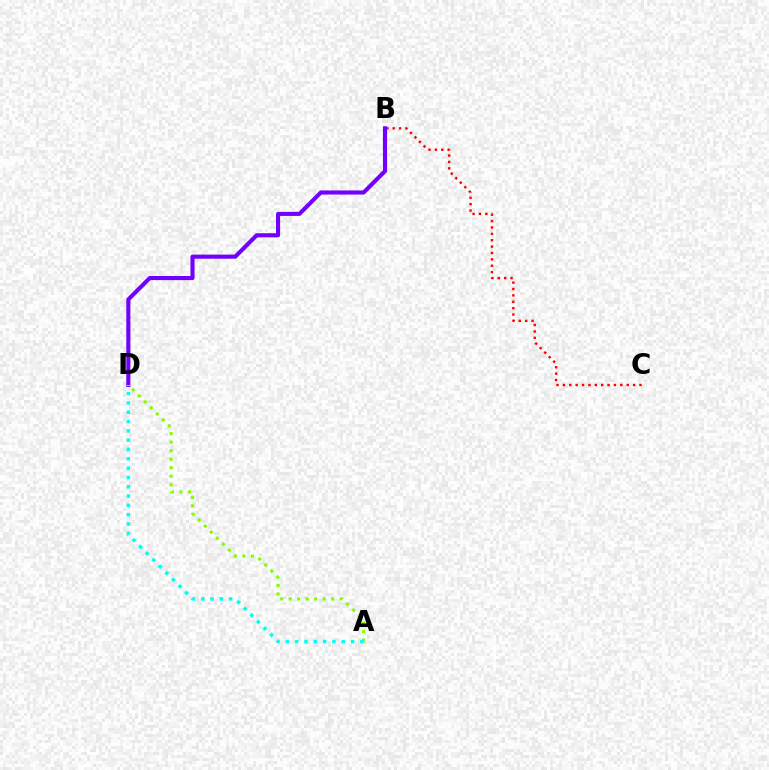{('B', 'C'): [{'color': '#ff0000', 'line_style': 'dotted', 'thickness': 1.73}], ('A', 'D'): [{'color': '#84ff00', 'line_style': 'dotted', 'thickness': 2.31}, {'color': '#00fff6', 'line_style': 'dotted', 'thickness': 2.53}], ('B', 'D'): [{'color': '#7200ff', 'line_style': 'solid', 'thickness': 2.96}]}